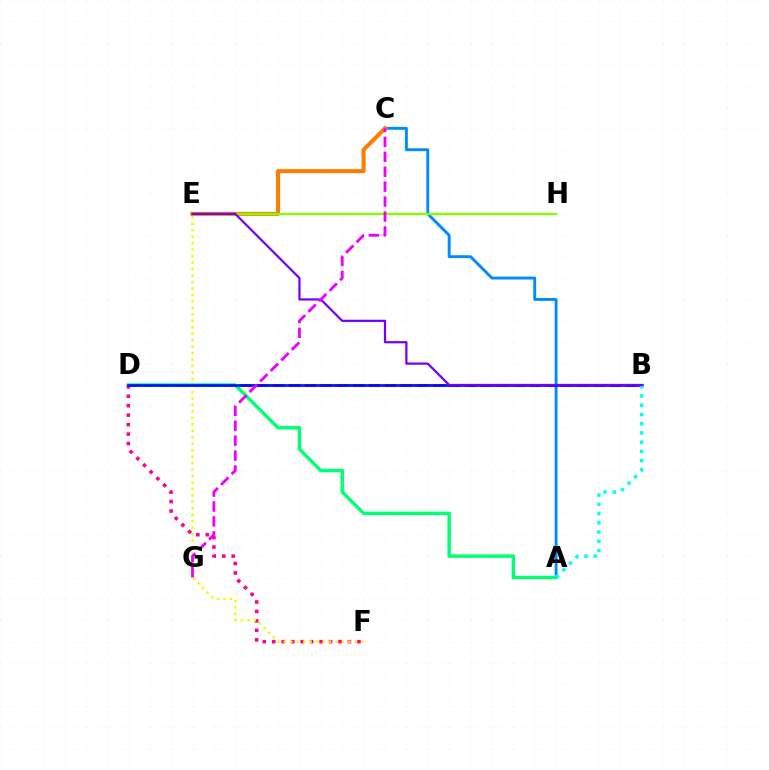{('B', 'D'): [{'color': '#08ff00', 'line_style': 'dotted', 'thickness': 1.98}, {'color': '#ff0000', 'line_style': 'dashed', 'thickness': 2.18}, {'color': '#0010ff', 'line_style': 'solid', 'thickness': 1.93}], ('A', 'C'): [{'color': '#008cff', 'line_style': 'solid', 'thickness': 2.1}], ('D', 'F'): [{'color': '#ff0094', 'line_style': 'dotted', 'thickness': 2.57}], ('C', 'E'): [{'color': '#ff7c00', 'line_style': 'solid', 'thickness': 2.91}], ('E', 'H'): [{'color': '#84ff00', 'line_style': 'solid', 'thickness': 1.68}], ('E', 'F'): [{'color': '#fcf500', 'line_style': 'dotted', 'thickness': 1.76}], ('A', 'D'): [{'color': '#00ff74', 'line_style': 'solid', 'thickness': 2.49}], ('A', 'B'): [{'color': '#00fff6', 'line_style': 'dotted', 'thickness': 2.51}], ('B', 'E'): [{'color': '#7200ff', 'line_style': 'solid', 'thickness': 1.61}], ('C', 'G'): [{'color': '#ee00ff', 'line_style': 'dashed', 'thickness': 2.03}]}